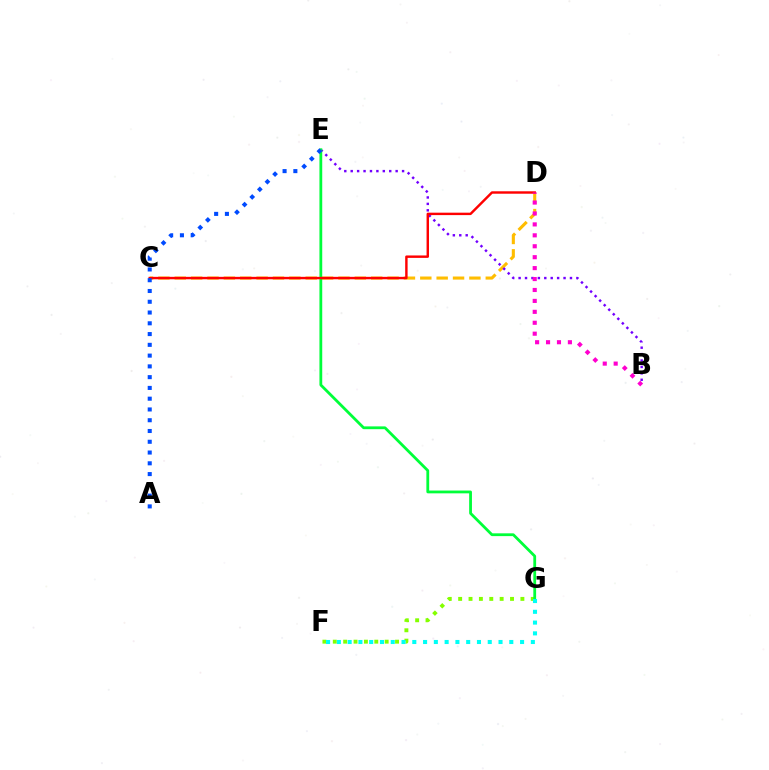{('C', 'D'): [{'color': '#ffbd00', 'line_style': 'dashed', 'thickness': 2.22}, {'color': '#ff0000', 'line_style': 'solid', 'thickness': 1.75}], ('F', 'G'): [{'color': '#84ff00', 'line_style': 'dotted', 'thickness': 2.82}, {'color': '#00fff6', 'line_style': 'dotted', 'thickness': 2.93}], ('B', 'E'): [{'color': '#7200ff', 'line_style': 'dotted', 'thickness': 1.74}], ('E', 'G'): [{'color': '#00ff39', 'line_style': 'solid', 'thickness': 2.01}], ('A', 'E'): [{'color': '#004bff', 'line_style': 'dotted', 'thickness': 2.93}], ('B', 'D'): [{'color': '#ff00cf', 'line_style': 'dotted', 'thickness': 2.97}]}